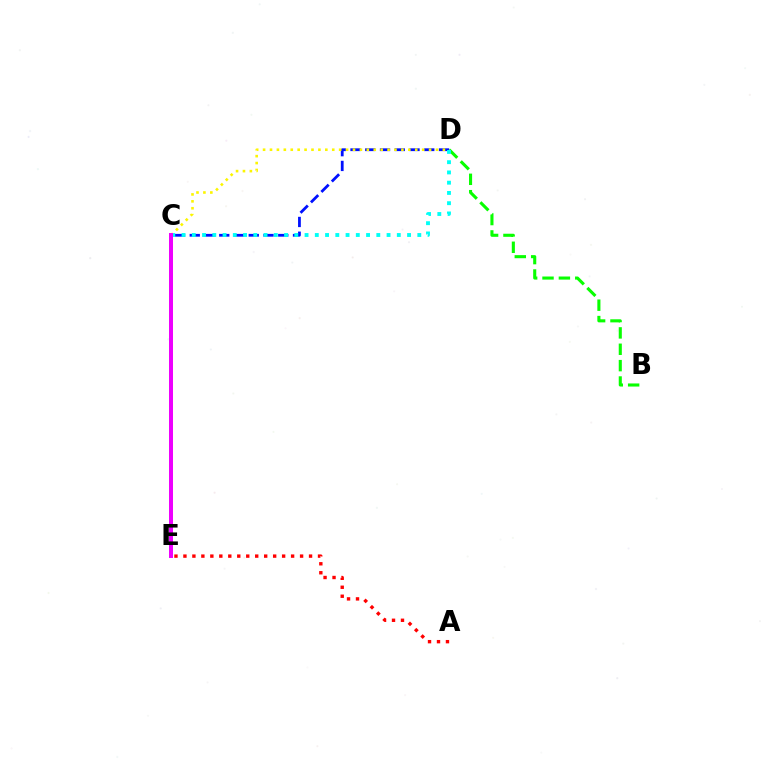{('A', 'E'): [{'color': '#ff0000', 'line_style': 'dotted', 'thickness': 2.44}], ('C', 'D'): [{'color': '#0010ff', 'line_style': 'dashed', 'thickness': 2.0}, {'color': '#fcf500', 'line_style': 'dotted', 'thickness': 1.88}, {'color': '#00fff6', 'line_style': 'dotted', 'thickness': 2.79}], ('B', 'D'): [{'color': '#08ff00', 'line_style': 'dashed', 'thickness': 2.22}], ('C', 'E'): [{'color': '#ee00ff', 'line_style': 'solid', 'thickness': 2.87}]}